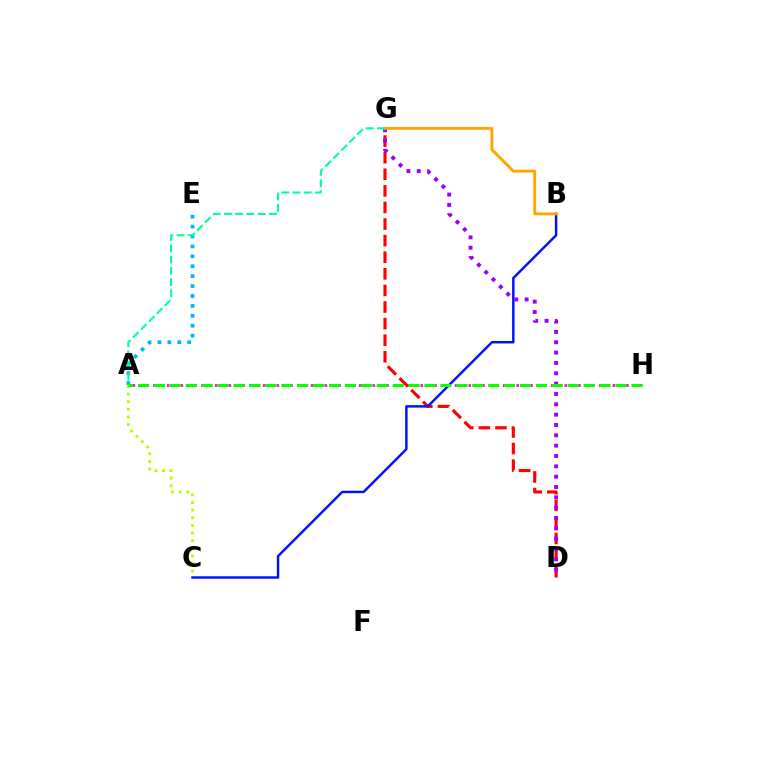{('A', 'H'): [{'color': '#ff00bd', 'line_style': 'dotted', 'thickness': 1.86}, {'color': '#08ff00', 'line_style': 'dashed', 'thickness': 2.16}], ('D', 'G'): [{'color': '#ff0000', 'line_style': 'dashed', 'thickness': 2.25}, {'color': '#9b00ff', 'line_style': 'dotted', 'thickness': 2.81}], ('A', 'E'): [{'color': '#00b5ff', 'line_style': 'dotted', 'thickness': 2.69}], ('A', 'C'): [{'color': '#b3ff00', 'line_style': 'dotted', 'thickness': 2.07}], ('B', 'C'): [{'color': '#0010ff', 'line_style': 'solid', 'thickness': 1.76}], ('B', 'G'): [{'color': '#ffa500', 'line_style': 'solid', 'thickness': 2.06}], ('A', 'G'): [{'color': '#00ff9d', 'line_style': 'dashed', 'thickness': 1.53}]}